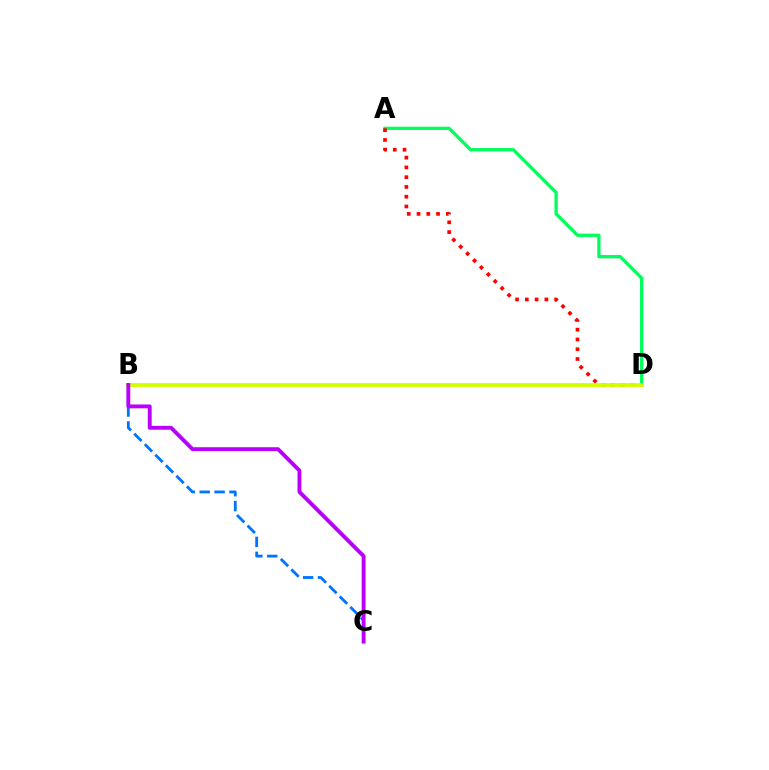{('A', 'D'): [{'color': '#00ff5c', 'line_style': 'solid', 'thickness': 2.37}, {'color': '#ff0000', 'line_style': 'dotted', 'thickness': 2.65}], ('B', 'D'): [{'color': '#d1ff00', 'line_style': 'solid', 'thickness': 2.76}], ('B', 'C'): [{'color': '#0074ff', 'line_style': 'dashed', 'thickness': 2.02}, {'color': '#b900ff', 'line_style': 'solid', 'thickness': 2.79}]}